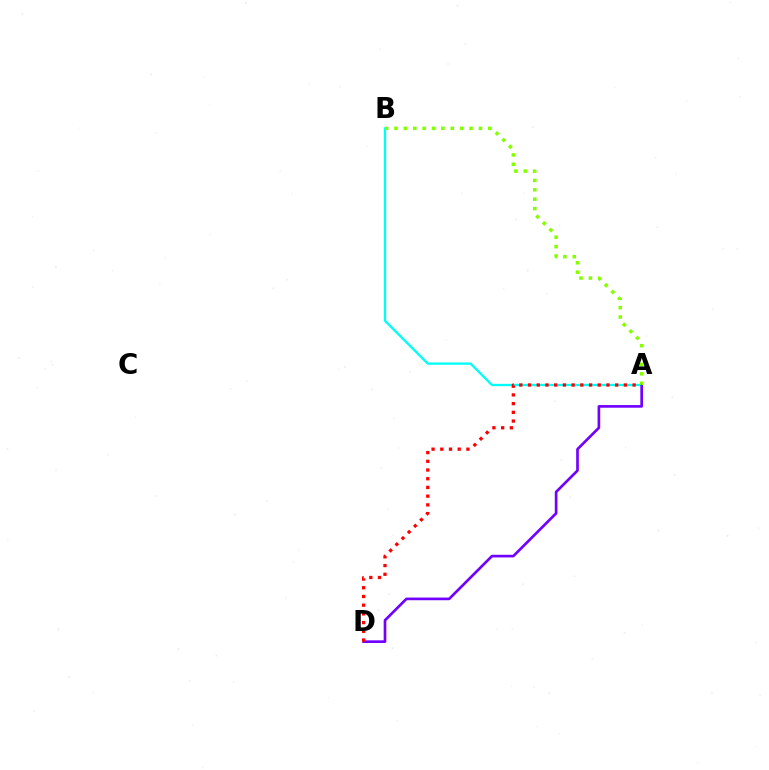{('A', 'B'): [{'color': '#00fff6', 'line_style': 'solid', 'thickness': 1.66}, {'color': '#84ff00', 'line_style': 'dotted', 'thickness': 2.55}], ('A', 'D'): [{'color': '#7200ff', 'line_style': 'solid', 'thickness': 1.92}, {'color': '#ff0000', 'line_style': 'dotted', 'thickness': 2.37}]}